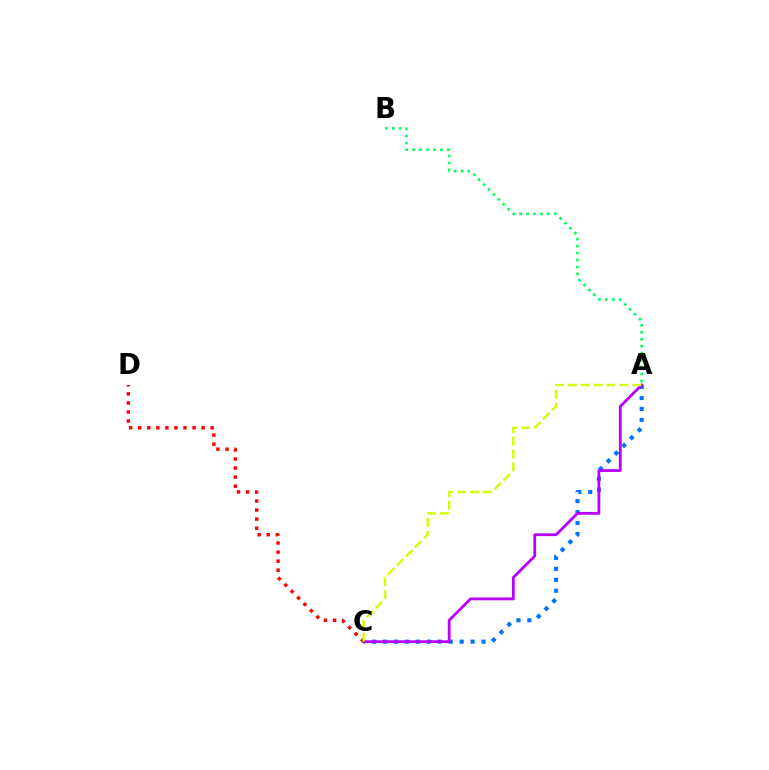{('A', 'C'): [{'color': '#0074ff', 'line_style': 'dotted', 'thickness': 2.97}, {'color': '#b900ff', 'line_style': 'solid', 'thickness': 2.02}, {'color': '#d1ff00', 'line_style': 'dashed', 'thickness': 1.75}], ('A', 'B'): [{'color': '#00ff5c', 'line_style': 'dotted', 'thickness': 1.89}], ('C', 'D'): [{'color': '#ff0000', 'line_style': 'dotted', 'thickness': 2.46}]}